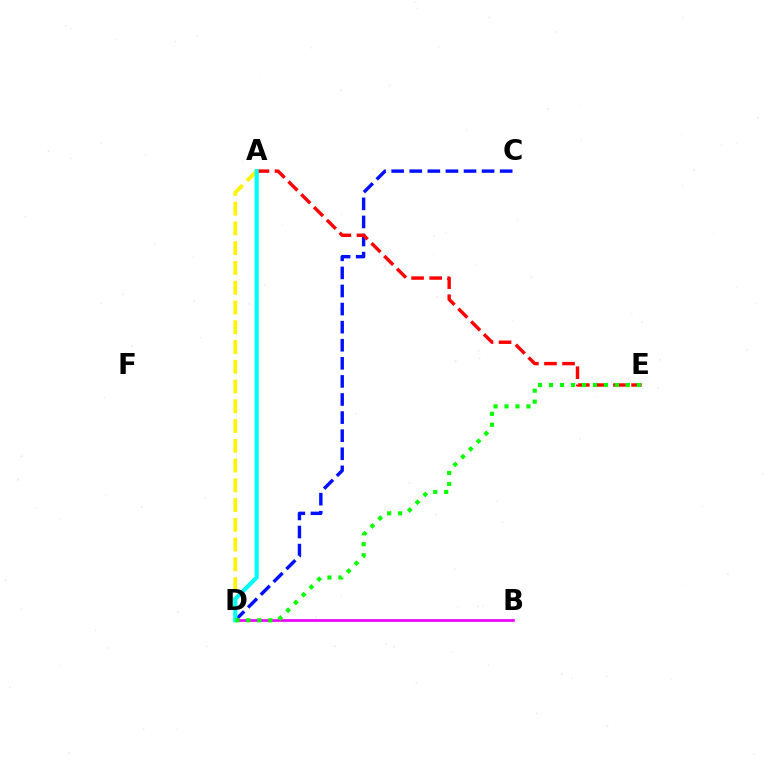{('C', 'D'): [{'color': '#0010ff', 'line_style': 'dashed', 'thickness': 2.46}], ('A', 'E'): [{'color': '#ff0000', 'line_style': 'dashed', 'thickness': 2.46}], ('B', 'D'): [{'color': '#ee00ff', 'line_style': 'solid', 'thickness': 1.95}], ('A', 'D'): [{'color': '#fcf500', 'line_style': 'dashed', 'thickness': 2.68}, {'color': '#00fff6', 'line_style': 'solid', 'thickness': 2.99}], ('D', 'E'): [{'color': '#08ff00', 'line_style': 'dotted', 'thickness': 2.98}]}